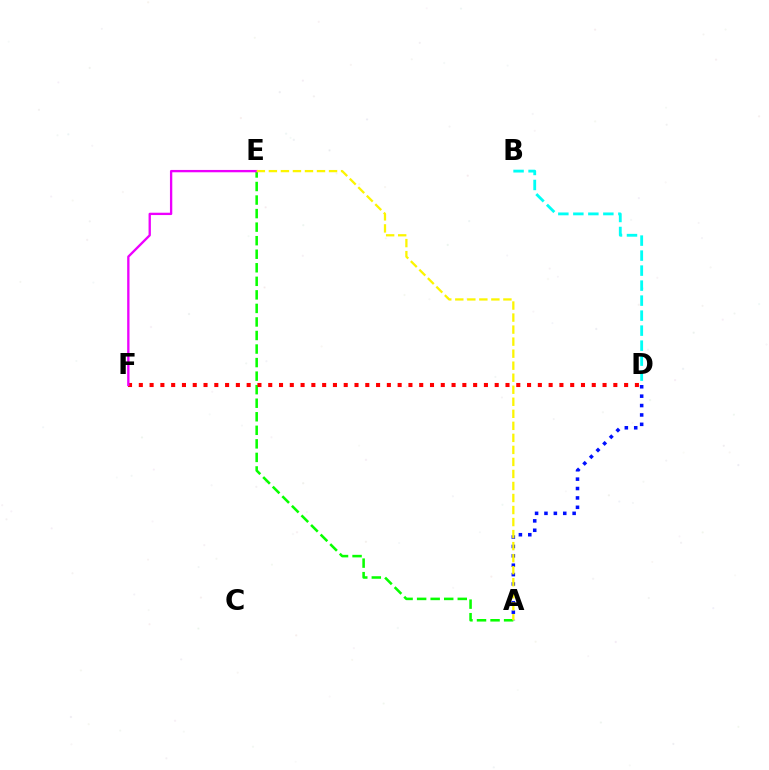{('A', 'D'): [{'color': '#0010ff', 'line_style': 'dotted', 'thickness': 2.55}], ('A', 'E'): [{'color': '#08ff00', 'line_style': 'dashed', 'thickness': 1.84}, {'color': '#fcf500', 'line_style': 'dashed', 'thickness': 1.63}], ('D', 'F'): [{'color': '#ff0000', 'line_style': 'dotted', 'thickness': 2.93}], ('B', 'D'): [{'color': '#00fff6', 'line_style': 'dashed', 'thickness': 2.04}], ('E', 'F'): [{'color': '#ee00ff', 'line_style': 'solid', 'thickness': 1.68}]}